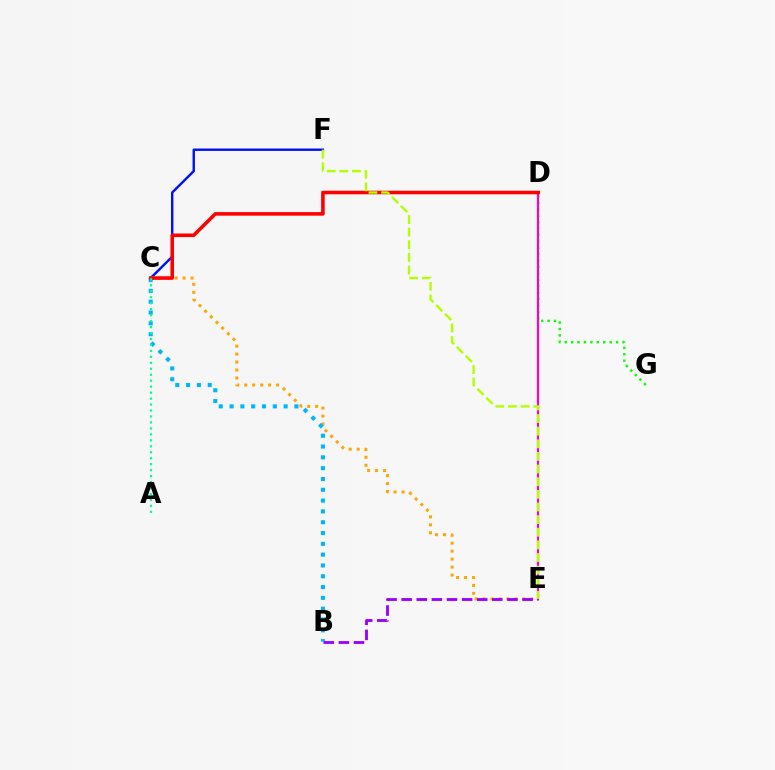{('C', 'F'): [{'color': '#0010ff', 'line_style': 'solid', 'thickness': 1.73}], ('C', 'E'): [{'color': '#ffa500', 'line_style': 'dotted', 'thickness': 2.17}], ('D', 'G'): [{'color': '#08ff00', 'line_style': 'dotted', 'thickness': 1.74}], ('B', 'C'): [{'color': '#00b5ff', 'line_style': 'dotted', 'thickness': 2.94}], ('D', 'E'): [{'color': '#ff00bd', 'line_style': 'solid', 'thickness': 1.59}], ('C', 'D'): [{'color': '#ff0000', 'line_style': 'solid', 'thickness': 2.56}], ('A', 'C'): [{'color': '#00ff9d', 'line_style': 'dotted', 'thickness': 1.62}], ('B', 'E'): [{'color': '#9b00ff', 'line_style': 'dashed', 'thickness': 2.05}], ('E', 'F'): [{'color': '#b3ff00', 'line_style': 'dashed', 'thickness': 1.72}]}